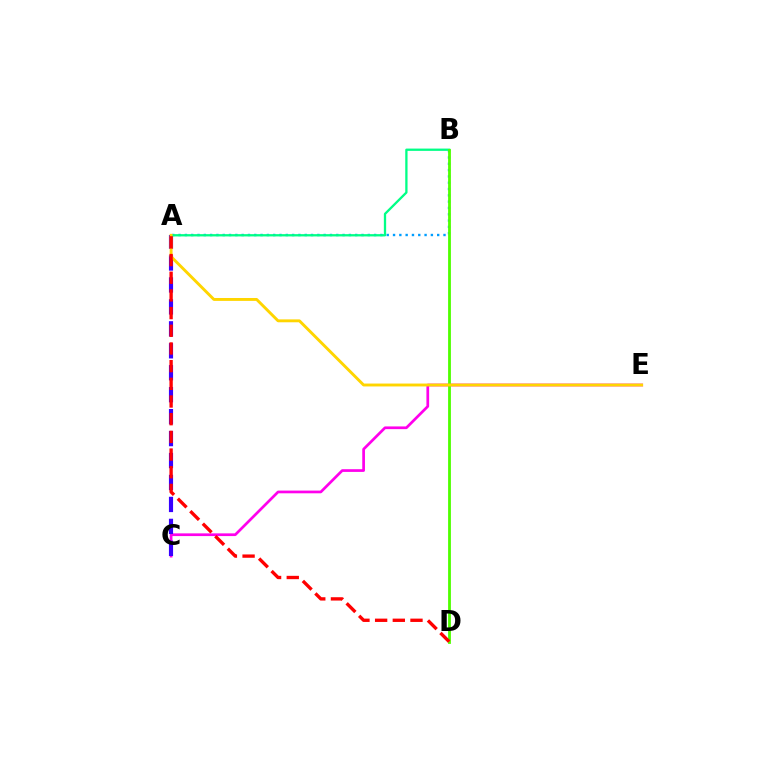{('A', 'B'): [{'color': '#009eff', 'line_style': 'dotted', 'thickness': 1.71}, {'color': '#00ff86', 'line_style': 'solid', 'thickness': 1.65}], ('C', 'E'): [{'color': '#ff00ed', 'line_style': 'solid', 'thickness': 1.95}], ('A', 'C'): [{'color': '#3700ff', 'line_style': 'dashed', 'thickness': 2.98}], ('B', 'D'): [{'color': '#4fff00', 'line_style': 'solid', 'thickness': 2.03}], ('A', 'E'): [{'color': '#ffd500', 'line_style': 'solid', 'thickness': 2.09}], ('A', 'D'): [{'color': '#ff0000', 'line_style': 'dashed', 'thickness': 2.4}]}